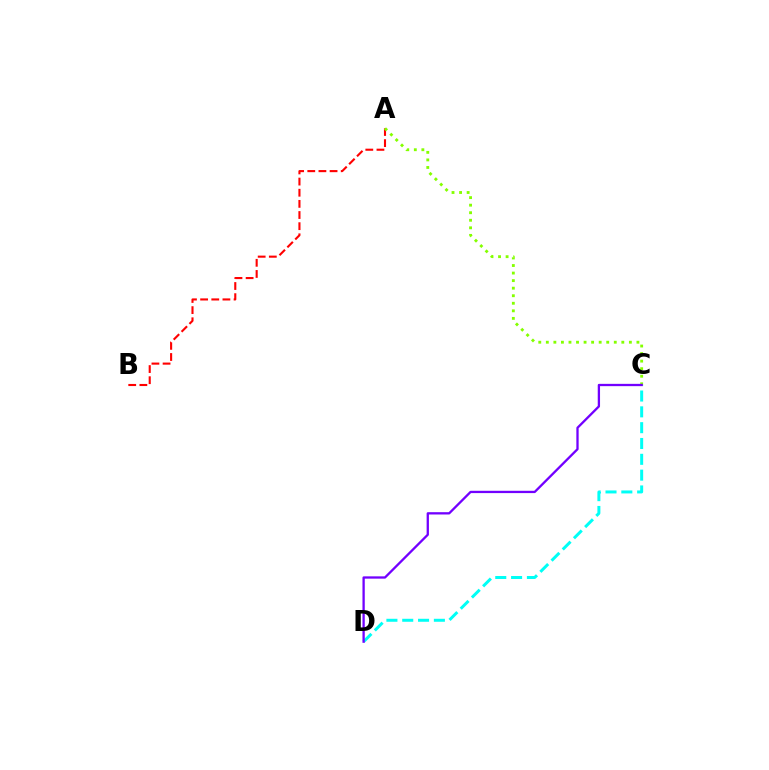{('A', 'B'): [{'color': '#ff0000', 'line_style': 'dashed', 'thickness': 1.51}], ('C', 'D'): [{'color': '#00fff6', 'line_style': 'dashed', 'thickness': 2.15}, {'color': '#7200ff', 'line_style': 'solid', 'thickness': 1.66}], ('A', 'C'): [{'color': '#84ff00', 'line_style': 'dotted', 'thickness': 2.05}]}